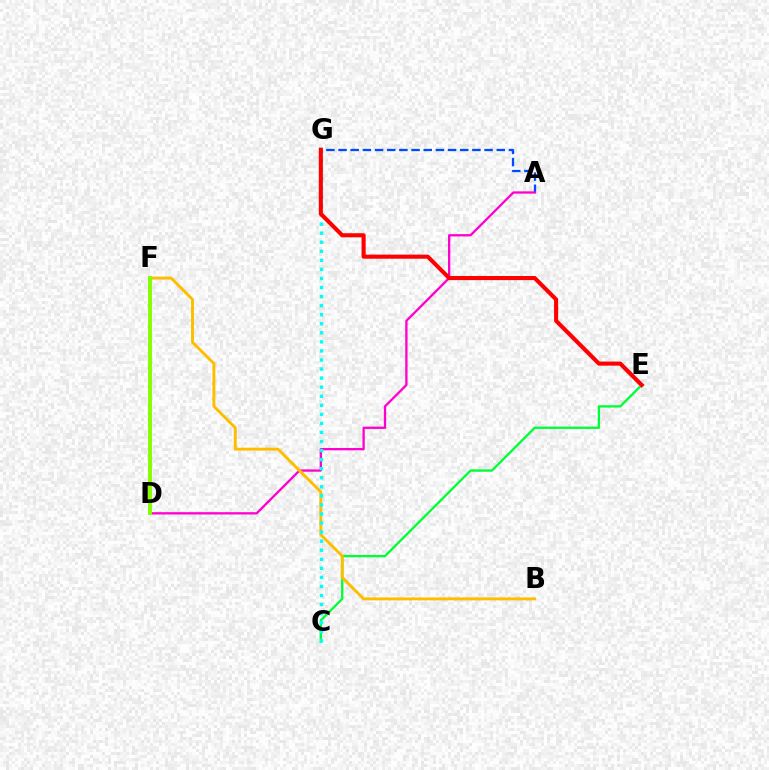{('A', 'G'): [{'color': '#004bff', 'line_style': 'dashed', 'thickness': 1.65}], ('A', 'D'): [{'color': '#ff00cf', 'line_style': 'solid', 'thickness': 1.66}], ('D', 'F'): [{'color': '#7200ff', 'line_style': 'dashed', 'thickness': 1.63}, {'color': '#84ff00', 'line_style': 'solid', 'thickness': 2.83}], ('C', 'E'): [{'color': '#00ff39', 'line_style': 'solid', 'thickness': 1.68}], ('B', 'F'): [{'color': '#ffbd00', 'line_style': 'solid', 'thickness': 2.1}], ('C', 'G'): [{'color': '#00fff6', 'line_style': 'dotted', 'thickness': 2.46}], ('E', 'G'): [{'color': '#ff0000', 'line_style': 'solid', 'thickness': 2.94}]}